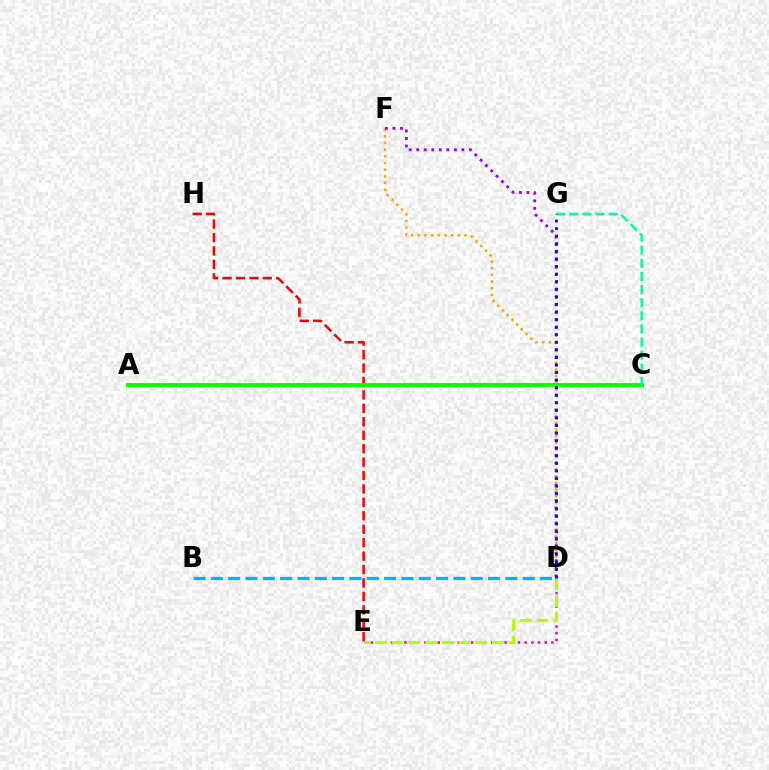{('D', 'F'): [{'color': '#ffa500', 'line_style': 'dotted', 'thickness': 1.82}, {'color': '#9b00ff', 'line_style': 'dotted', 'thickness': 2.04}], ('D', 'E'): [{'color': '#ff00bd', 'line_style': 'dotted', 'thickness': 1.82}, {'color': '#b3ff00', 'line_style': 'dashed', 'thickness': 2.27}], ('E', 'H'): [{'color': '#ff0000', 'line_style': 'dashed', 'thickness': 1.82}], ('B', 'D'): [{'color': '#00b5ff', 'line_style': 'dashed', 'thickness': 2.35}], ('A', 'C'): [{'color': '#08ff00', 'line_style': 'solid', 'thickness': 2.78}], ('C', 'G'): [{'color': '#00ff9d', 'line_style': 'dashed', 'thickness': 1.78}], ('D', 'G'): [{'color': '#0010ff', 'line_style': 'dotted', 'thickness': 2.06}]}